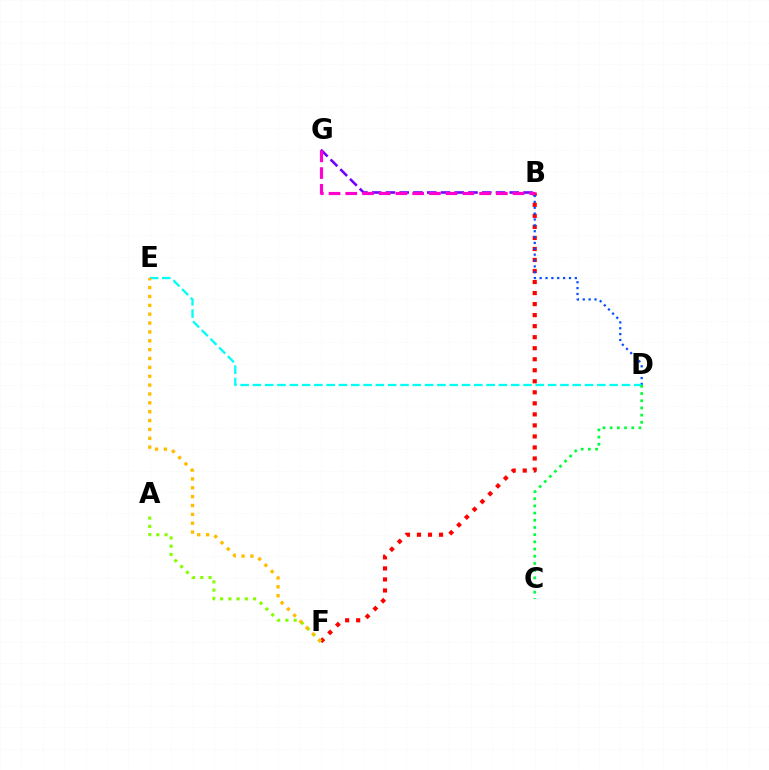{('B', 'F'): [{'color': '#ff0000', 'line_style': 'dotted', 'thickness': 3.0}], ('B', 'D'): [{'color': '#004bff', 'line_style': 'dotted', 'thickness': 1.59}], ('A', 'F'): [{'color': '#84ff00', 'line_style': 'dotted', 'thickness': 2.24}], ('B', 'G'): [{'color': '#7200ff', 'line_style': 'dashed', 'thickness': 1.87}, {'color': '#ff00cf', 'line_style': 'dashed', 'thickness': 2.27}], ('D', 'E'): [{'color': '#00fff6', 'line_style': 'dashed', 'thickness': 1.67}], ('C', 'D'): [{'color': '#00ff39', 'line_style': 'dotted', 'thickness': 1.95}], ('E', 'F'): [{'color': '#ffbd00', 'line_style': 'dotted', 'thickness': 2.41}]}